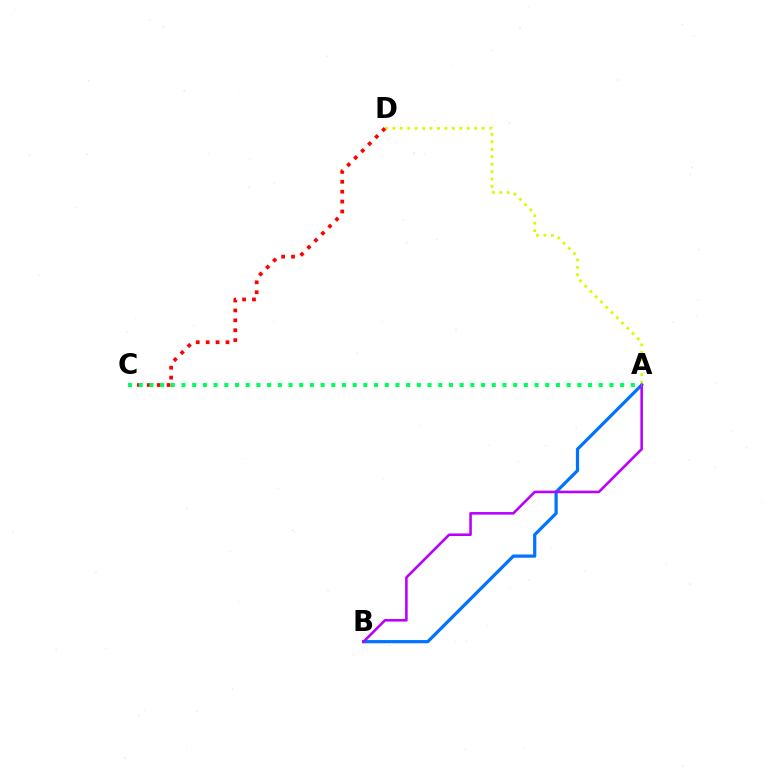{('A', 'D'): [{'color': '#d1ff00', 'line_style': 'dotted', 'thickness': 2.02}], ('C', 'D'): [{'color': '#ff0000', 'line_style': 'dotted', 'thickness': 2.69}], ('A', 'B'): [{'color': '#0074ff', 'line_style': 'solid', 'thickness': 2.32}, {'color': '#b900ff', 'line_style': 'solid', 'thickness': 1.86}], ('A', 'C'): [{'color': '#00ff5c', 'line_style': 'dotted', 'thickness': 2.91}]}